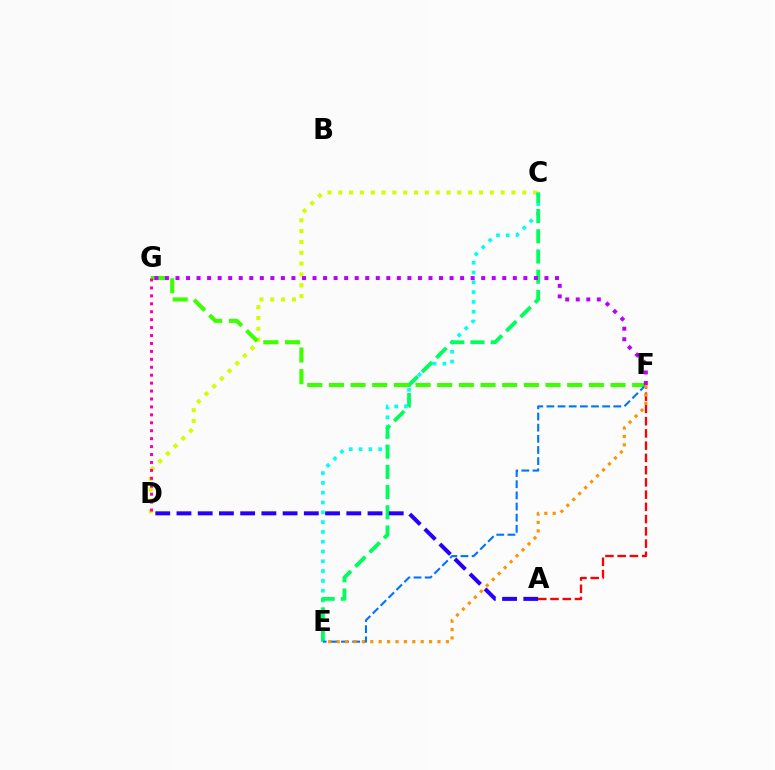{('C', 'D'): [{'color': '#d1ff00', 'line_style': 'dotted', 'thickness': 2.94}], ('C', 'E'): [{'color': '#00fff6', 'line_style': 'dotted', 'thickness': 2.66}, {'color': '#00ff5c', 'line_style': 'dashed', 'thickness': 2.75}], ('A', 'D'): [{'color': '#2500ff', 'line_style': 'dashed', 'thickness': 2.88}], ('A', 'F'): [{'color': '#ff0000', 'line_style': 'dashed', 'thickness': 1.66}], ('F', 'G'): [{'color': '#3dff00', 'line_style': 'dashed', 'thickness': 2.94}, {'color': '#b900ff', 'line_style': 'dotted', 'thickness': 2.86}], ('E', 'F'): [{'color': '#0074ff', 'line_style': 'dashed', 'thickness': 1.52}, {'color': '#ff9400', 'line_style': 'dotted', 'thickness': 2.28}], ('D', 'G'): [{'color': '#ff00ac', 'line_style': 'dotted', 'thickness': 2.16}]}